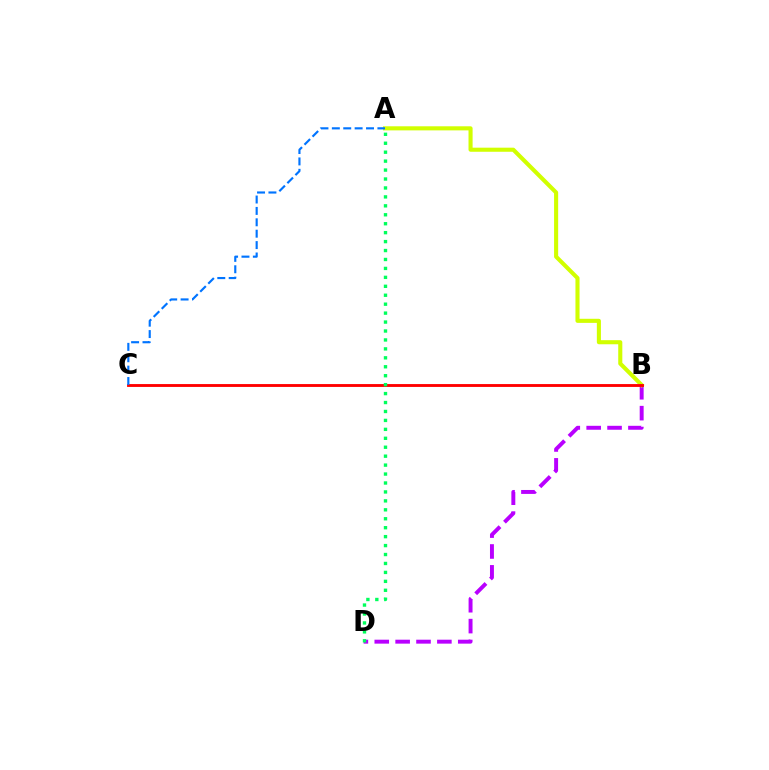{('B', 'D'): [{'color': '#b900ff', 'line_style': 'dashed', 'thickness': 2.84}], ('A', 'B'): [{'color': '#d1ff00', 'line_style': 'solid', 'thickness': 2.95}], ('B', 'C'): [{'color': '#ff0000', 'line_style': 'solid', 'thickness': 2.06}], ('A', 'D'): [{'color': '#00ff5c', 'line_style': 'dotted', 'thickness': 2.43}], ('A', 'C'): [{'color': '#0074ff', 'line_style': 'dashed', 'thickness': 1.55}]}